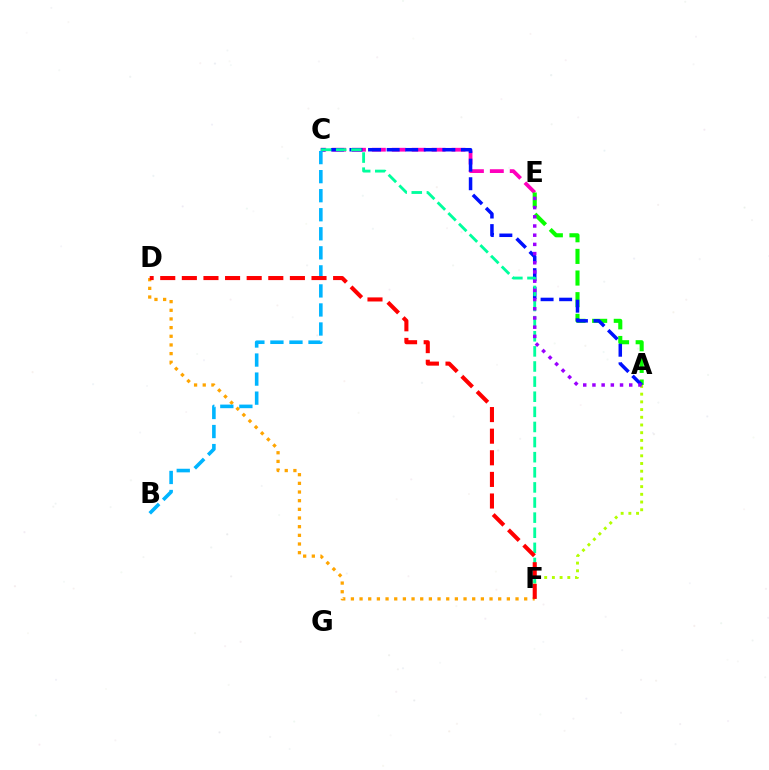{('A', 'F'): [{'color': '#b3ff00', 'line_style': 'dotted', 'thickness': 2.09}], ('C', 'E'): [{'color': '#ff00bd', 'line_style': 'dashed', 'thickness': 2.7}], ('A', 'E'): [{'color': '#08ff00', 'line_style': 'dashed', 'thickness': 2.94}, {'color': '#9b00ff', 'line_style': 'dotted', 'thickness': 2.5}], ('A', 'C'): [{'color': '#0010ff', 'line_style': 'dashed', 'thickness': 2.52}], ('C', 'F'): [{'color': '#00ff9d', 'line_style': 'dashed', 'thickness': 2.05}], ('D', 'F'): [{'color': '#ffa500', 'line_style': 'dotted', 'thickness': 2.35}, {'color': '#ff0000', 'line_style': 'dashed', 'thickness': 2.94}], ('B', 'C'): [{'color': '#00b5ff', 'line_style': 'dashed', 'thickness': 2.59}]}